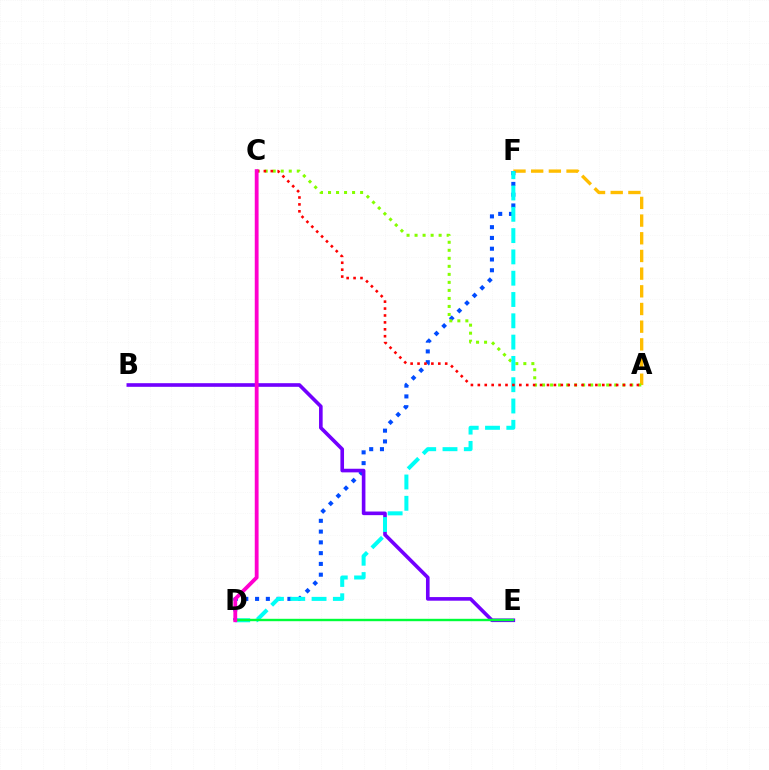{('A', 'F'): [{'color': '#ffbd00', 'line_style': 'dashed', 'thickness': 2.4}], ('D', 'F'): [{'color': '#004bff', 'line_style': 'dotted', 'thickness': 2.93}, {'color': '#00fff6', 'line_style': 'dashed', 'thickness': 2.89}], ('A', 'C'): [{'color': '#84ff00', 'line_style': 'dotted', 'thickness': 2.18}, {'color': '#ff0000', 'line_style': 'dotted', 'thickness': 1.88}], ('B', 'E'): [{'color': '#7200ff', 'line_style': 'solid', 'thickness': 2.61}], ('D', 'E'): [{'color': '#00ff39', 'line_style': 'solid', 'thickness': 1.73}], ('C', 'D'): [{'color': '#ff00cf', 'line_style': 'solid', 'thickness': 2.75}]}